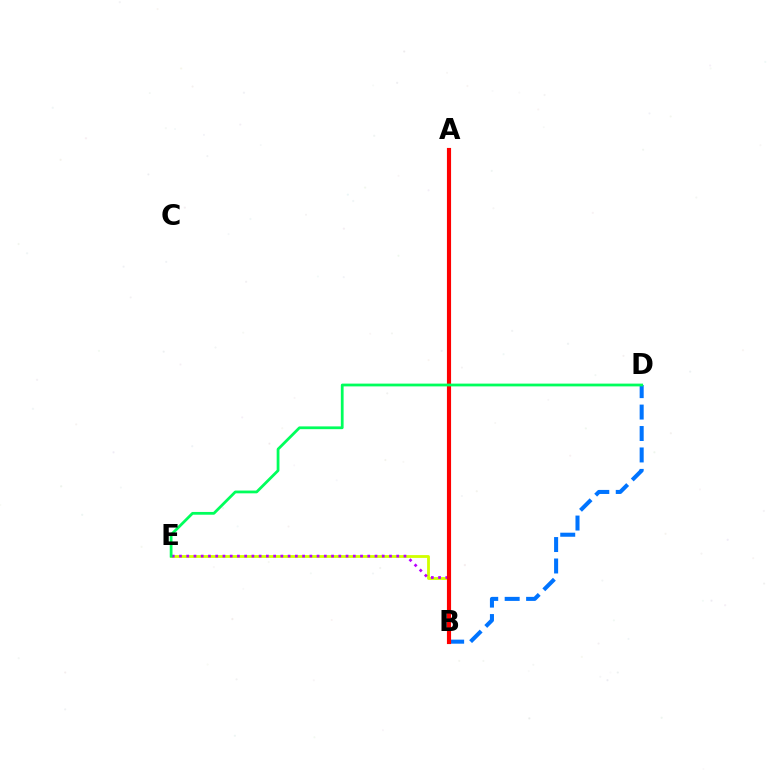{('B', 'E'): [{'color': '#d1ff00', 'line_style': 'solid', 'thickness': 2.02}, {'color': '#b900ff', 'line_style': 'dotted', 'thickness': 1.97}], ('B', 'D'): [{'color': '#0074ff', 'line_style': 'dashed', 'thickness': 2.91}], ('A', 'B'): [{'color': '#ff0000', 'line_style': 'solid', 'thickness': 2.98}], ('D', 'E'): [{'color': '#00ff5c', 'line_style': 'solid', 'thickness': 1.99}]}